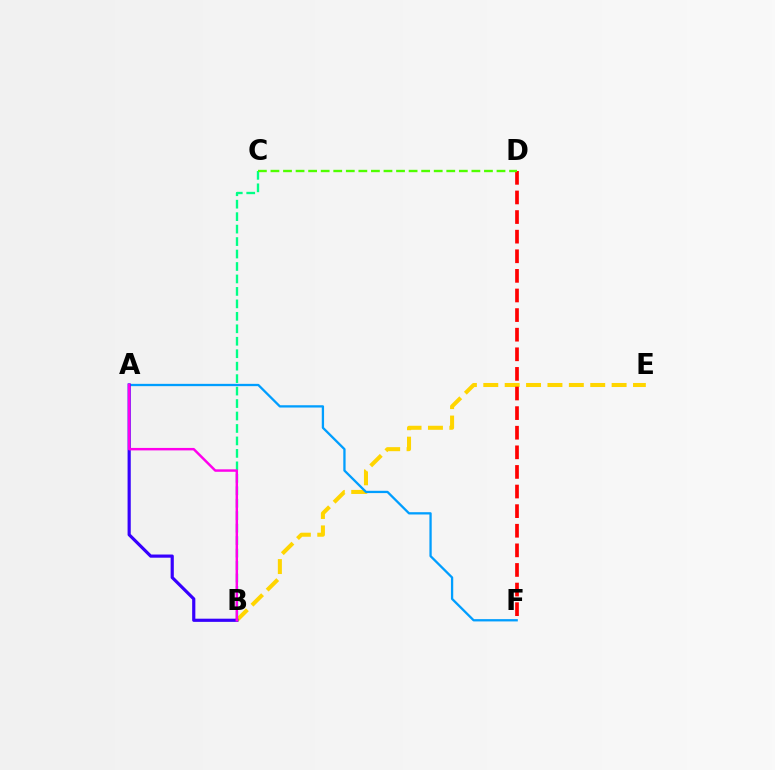{('B', 'E'): [{'color': '#ffd500', 'line_style': 'dashed', 'thickness': 2.91}], ('D', 'F'): [{'color': '#ff0000', 'line_style': 'dashed', 'thickness': 2.66}], ('B', 'C'): [{'color': '#00ff86', 'line_style': 'dashed', 'thickness': 1.69}], ('A', 'F'): [{'color': '#009eff', 'line_style': 'solid', 'thickness': 1.65}], ('A', 'B'): [{'color': '#3700ff', 'line_style': 'solid', 'thickness': 2.29}, {'color': '#ff00ed', 'line_style': 'solid', 'thickness': 1.78}], ('C', 'D'): [{'color': '#4fff00', 'line_style': 'dashed', 'thickness': 1.71}]}